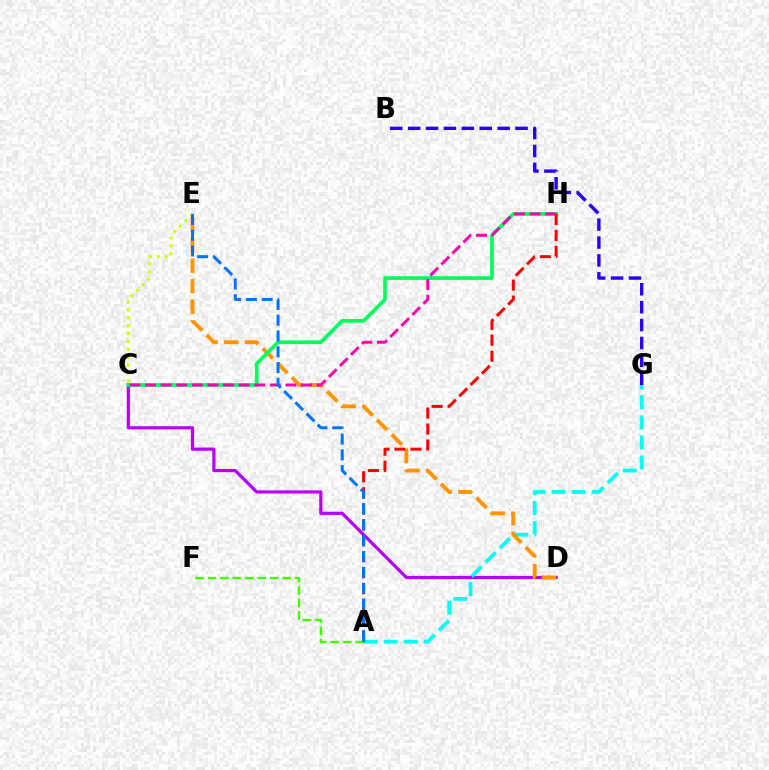{('C', 'E'): [{'color': '#d1ff00', 'line_style': 'dotted', 'thickness': 2.14}], ('C', 'D'): [{'color': '#b900ff', 'line_style': 'solid', 'thickness': 2.31}], ('A', 'G'): [{'color': '#00fff6', 'line_style': 'dashed', 'thickness': 2.72}], ('D', 'E'): [{'color': '#ff9400', 'line_style': 'dashed', 'thickness': 2.8}], ('B', 'G'): [{'color': '#2500ff', 'line_style': 'dashed', 'thickness': 2.43}], ('C', 'H'): [{'color': '#00ff5c', 'line_style': 'solid', 'thickness': 2.62}, {'color': '#ff00ac', 'line_style': 'dashed', 'thickness': 2.12}], ('A', 'F'): [{'color': '#3dff00', 'line_style': 'dashed', 'thickness': 1.69}], ('A', 'H'): [{'color': '#ff0000', 'line_style': 'dashed', 'thickness': 2.17}], ('A', 'E'): [{'color': '#0074ff', 'line_style': 'dashed', 'thickness': 2.15}]}